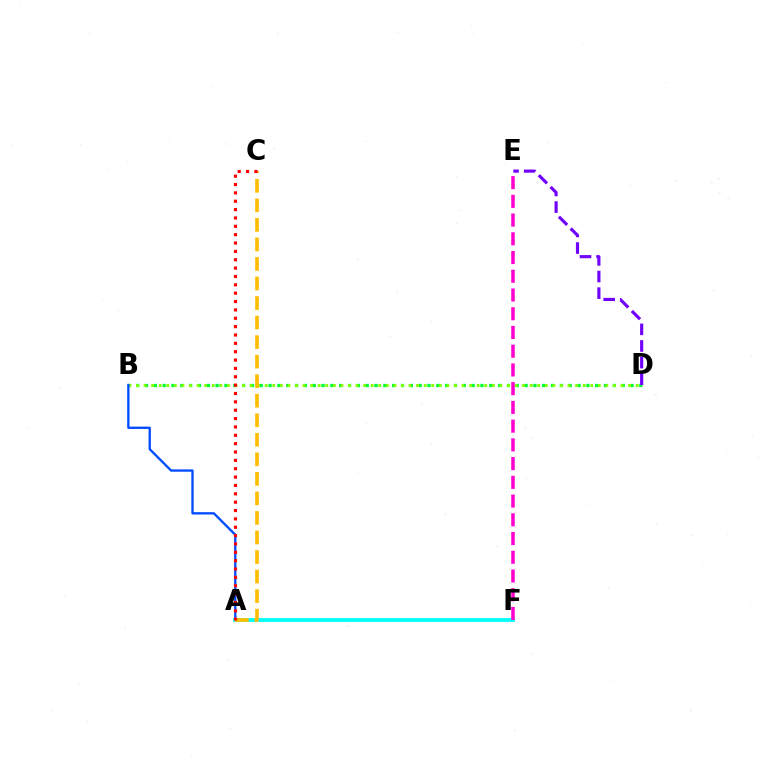{('B', 'D'): [{'color': '#00ff39', 'line_style': 'dotted', 'thickness': 2.4}, {'color': '#84ff00', 'line_style': 'dotted', 'thickness': 2.06}], ('A', 'B'): [{'color': '#004bff', 'line_style': 'solid', 'thickness': 1.67}], ('D', 'E'): [{'color': '#7200ff', 'line_style': 'dashed', 'thickness': 2.26}], ('A', 'F'): [{'color': '#00fff6', 'line_style': 'solid', 'thickness': 2.73}], ('E', 'F'): [{'color': '#ff00cf', 'line_style': 'dashed', 'thickness': 2.54}], ('A', 'C'): [{'color': '#ffbd00', 'line_style': 'dashed', 'thickness': 2.65}, {'color': '#ff0000', 'line_style': 'dotted', 'thickness': 2.27}]}